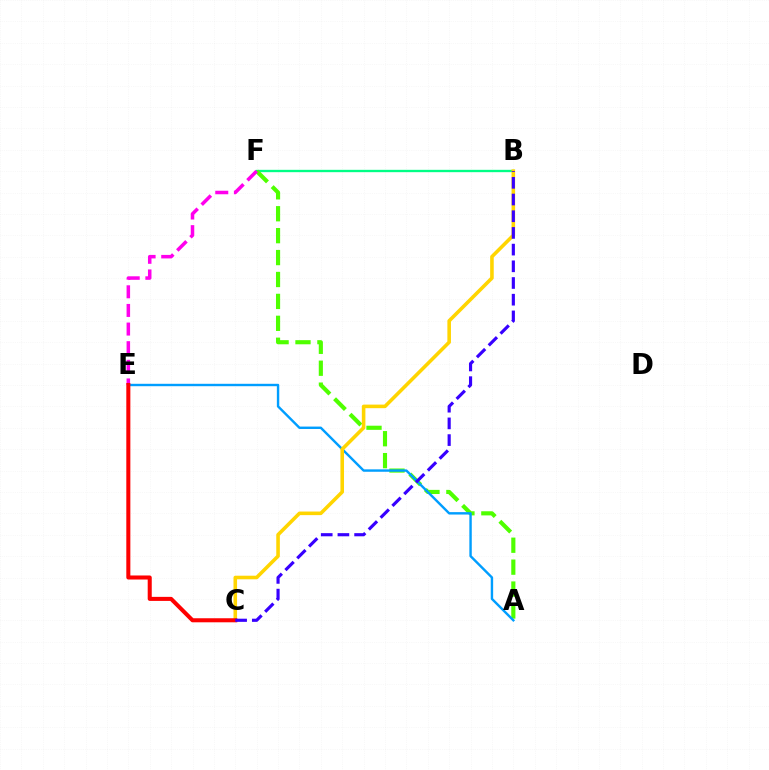{('B', 'F'): [{'color': '#00ff86', 'line_style': 'solid', 'thickness': 1.69}], ('A', 'F'): [{'color': '#4fff00', 'line_style': 'dashed', 'thickness': 2.98}], ('A', 'E'): [{'color': '#009eff', 'line_style': 'solid', 'thickness': 1.73}], ('E', 'F'): [{'color': '#ff00ed', 'line_style': 'dashed', 'thickness': 2.53}], ('B', 'C'): [{'color': '#ffd500', 'line_style': 'solid', 'thickness': 2.58}, {'color': '#3700ff', 'line_style': 'dashed', 'thickness': 2.27}], ('C', 'E'): [{'color': '#ff0000', 'line_style': 'solid', 'thickness': 2.91}]}